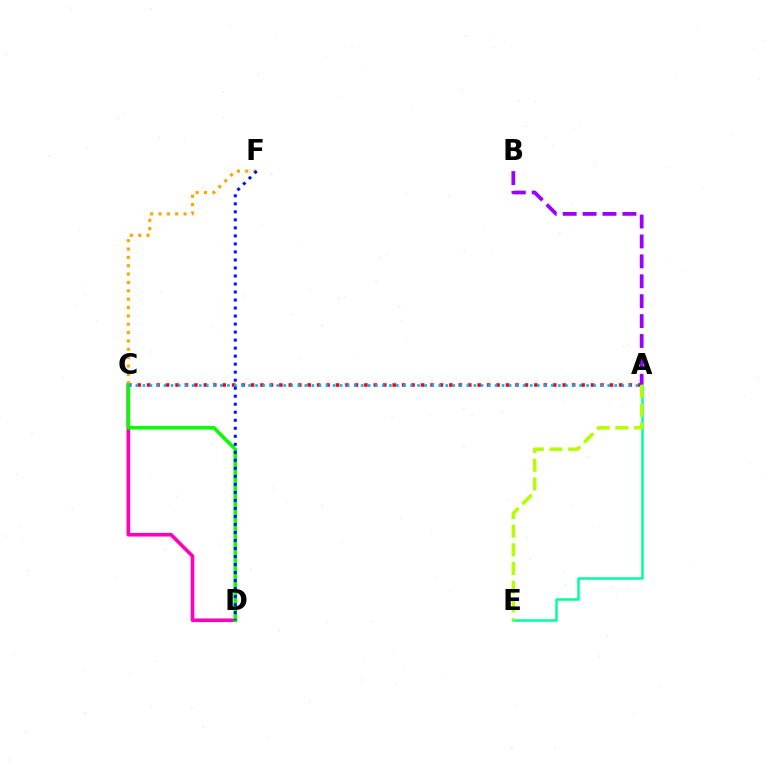{('A', 'C'): [{'color': '#ff0000', 'line_style': 'dotted', 'thickness': 2.57}, {'color': '#00b5ff', 'line_style': 'dotted', 'thickness': 1.91}], ('C', 'D'): [{'color': '#ff00bd', 'line_style': 'solid', 'thickness': 2.62}, {'color': '#08ff00', 'line_style': 'solid', 'thickness': 2.54}], ('C', 'F'): [{'color': '#ffa500', 'line_style': 'dotted', 'thickness': 2.27}], ('A', 'B'): [{'color': '#9b00ff', 'line_style': 'dashed', 'thickness': 2.7}], ('A', 'E'): [{'color': '#00ff9d', 'line_style': 'solid', 'thickness': 1.8}, {'color': '#b3ff00', 'line_style': 'dashed', 'thickness': 2.54}], ('D', 'F'): [{'color': '#0010ff', 'line_style': 'dotted', 'thickness': 2.18}]}